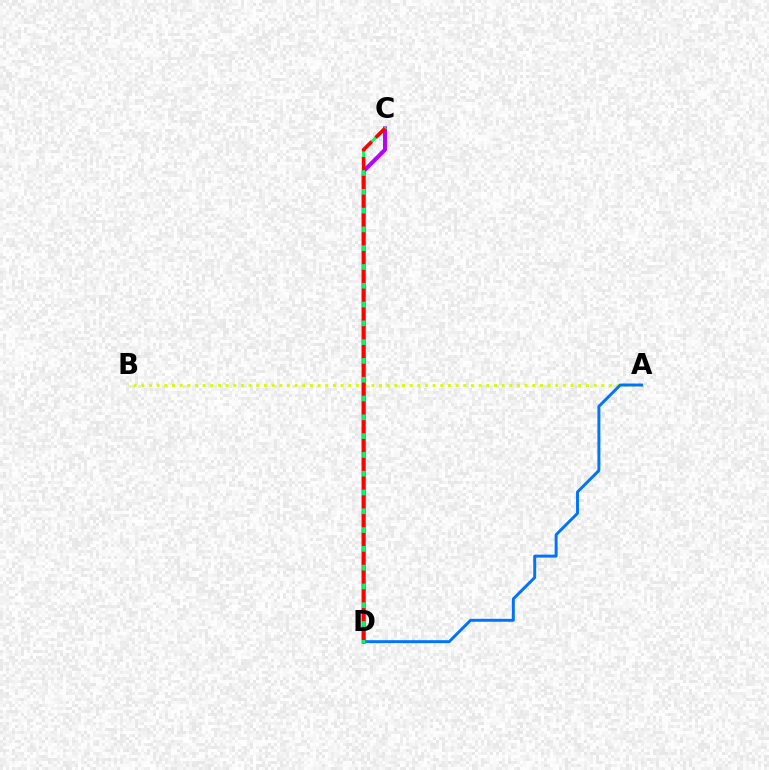{('A', 'B'): [{'color': '#d1ff00', 'line_style': 'dotted', 'thickness': 2.08}], ('C', 'D'): [{'color': '#b900ff', 'line_style': 'solid', 'thickness': 2.86}, {'color': '#00ff5c', 'line_style': 'solid', 'thickness': 2.11}, {'color': '#ff0000', 'line_style': 'dashed', 'thickness': 2.55}], ('A', 'D'): [{'color': '#0074ff', 'line_style': 'solid', 'thickness': 2.12}]}